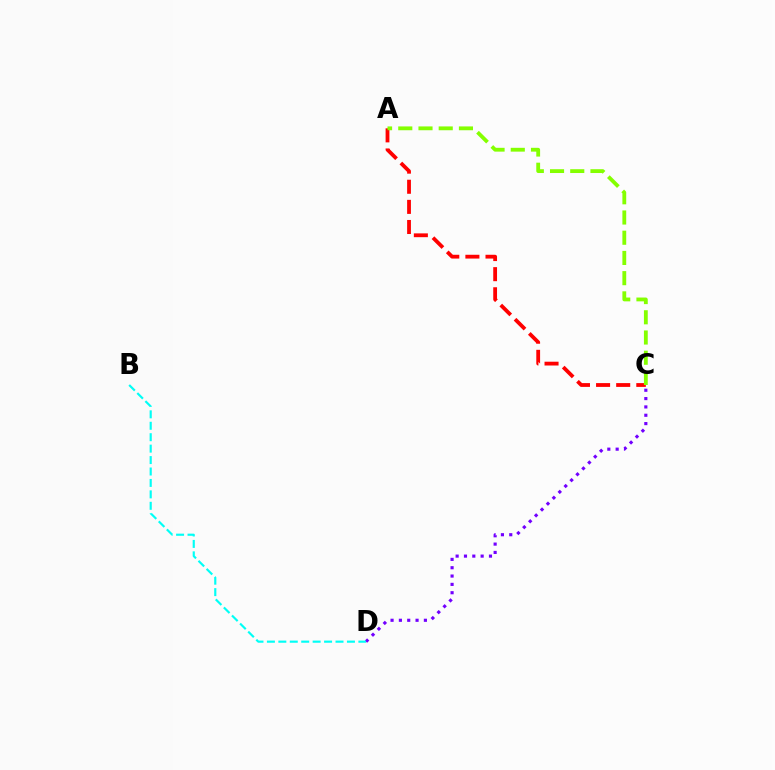{('A', 'C'): [{'color': '#ff0000', 'line_style': 'dashed', 'thickness': 2.73}, {'color': '#84ff00', 'line_style': 'dashed', 'thickness': 2.75}], ('C', 'D'): [{'color': '#7200ff', 'line_style': 'dotted', 'thickness': 2.26}], ('B', 'D'): [{'color': '#00fff6', 'line_style': 'dashed', 'thickness': 1.55}]}